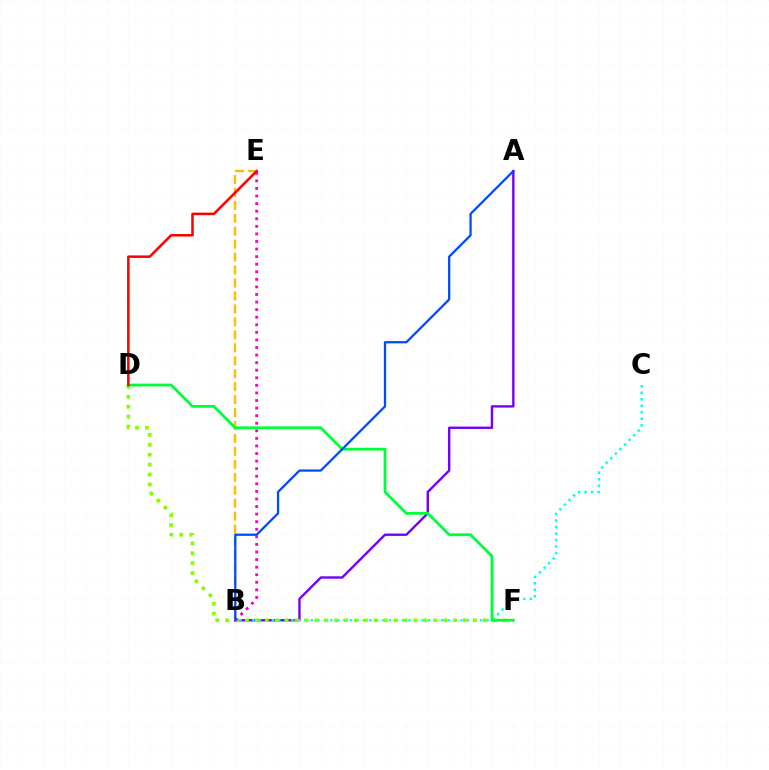{('A', 'B'): [{'color': '#7200ff', 'line_style': 'solid', 'thickness': 1.71}, {'color': '#004bff', 'line_style': 'solid', 'thickness': 1.64}], ('B', 'C'): [{'color': '#00fff6', 'line_style': 'dotted', 'thickness': 1.77}], ('D', 'F'): [{'color': '#84ff00', 'line_style': 'dotted', 'thickness': 2.69}, {'color': '#00ff39', 'line_style': 'solid', 'thickness': 2.01}], ('B', 'E'): [{'color': '#ffbd00', 'line_style': 'dashed', 'thickness': 1.76}, {'color': '#ff00cf', 'line_style': 'dotted', 'thickness': 2.06}], ('D', 'E'): [{'color': '#ff0000', 'line_style': 'solid', 'thickness': 1.81}]}